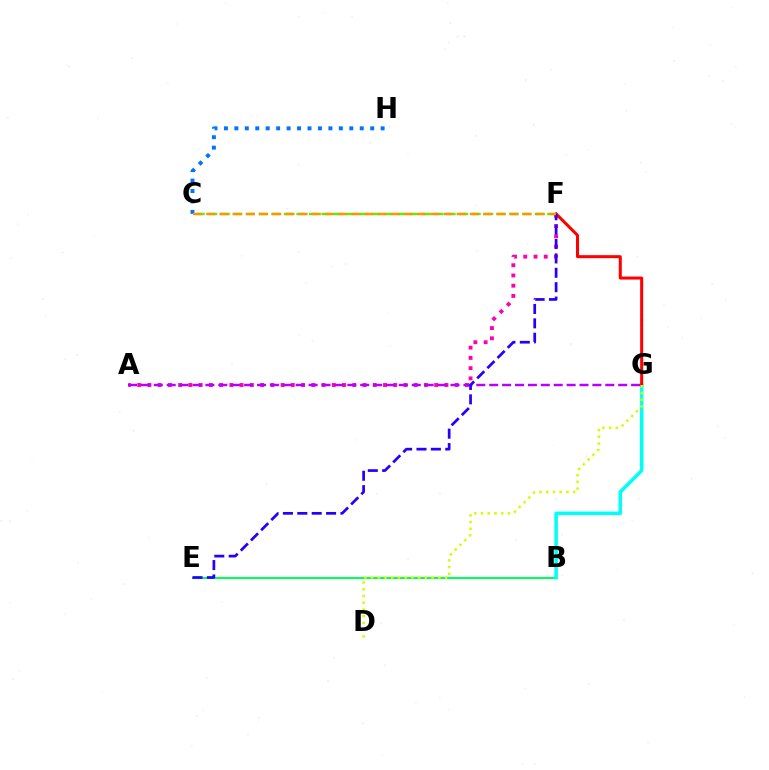{('B', 'E'): [{'color': '#00ff5c', 'line_style': 'solid', 'thickness': 1.51}], ('A', 'F'): [{'color': '#ff00ac', 'line_style': 'dotted', 'thickness': 2.78}], ('B', 'G'): [{'color': '#00fff6', 'line_style': 'solid', 'thickness': 2.55}], ('C', 'H'): [{'color': '#0074ff', 'line_style': 'dotted', 'thickness': 2.84}], ('F', 'G'): [{'color': '#ff0000', 'line_style': 'solid', 'thickness': 2.18}], ('C', 'F'): [{'color': '#3dff00', 'line_style': 'dashed', 'thickness': 1.7}, {'color': '#ff9400', 'line_style': 'dashed', 'thickness': 1.79}], ('A', 'G'): [{'color': '#b900ff', 'line_style': 'dashed', 'thickness': 1.75}], ('D', 'G'): [{'color': '#d1ff00', 'line_style': 'dotted', 'thickness': 1.83}], ('E', 'F'): [{'color': '#2500ff', 'line_style': 'dashed', 'thickness': 1.95}]}